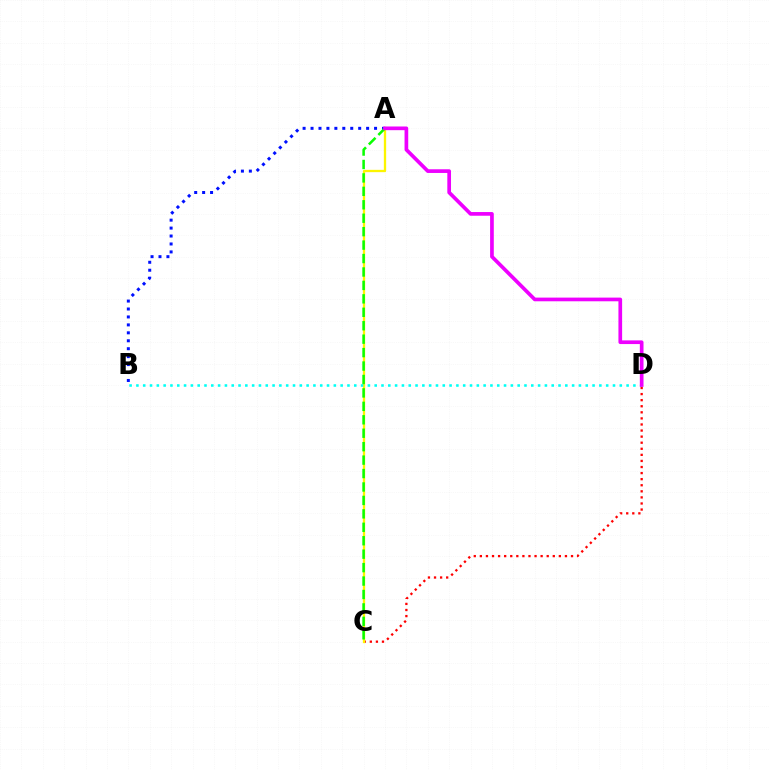{('C', 'D'): [{'color': '#ff0000', 'line_style': 'dotted', 'thickness': 1.65}], ('A', 'C'): [{'color': '#fcf500', 'line_style': 'solid', 'thickness': 1.67}, {'color': '#08ff00', 'line_style': 'dashed', 'thickness': 1.83}], ('A', 'B'): [{'color': '#0010ff', 'line_style': 'dotted', 'thickness': 2.16}], ('B', 'D'): [{'color': '#00fff6', 'line_style': 'dotted', 'thickness': 1.85}], ('A', 'D'): [{'color': '#ee00ff', 'line_style': 'solid', 'thickness': 2.66}]}